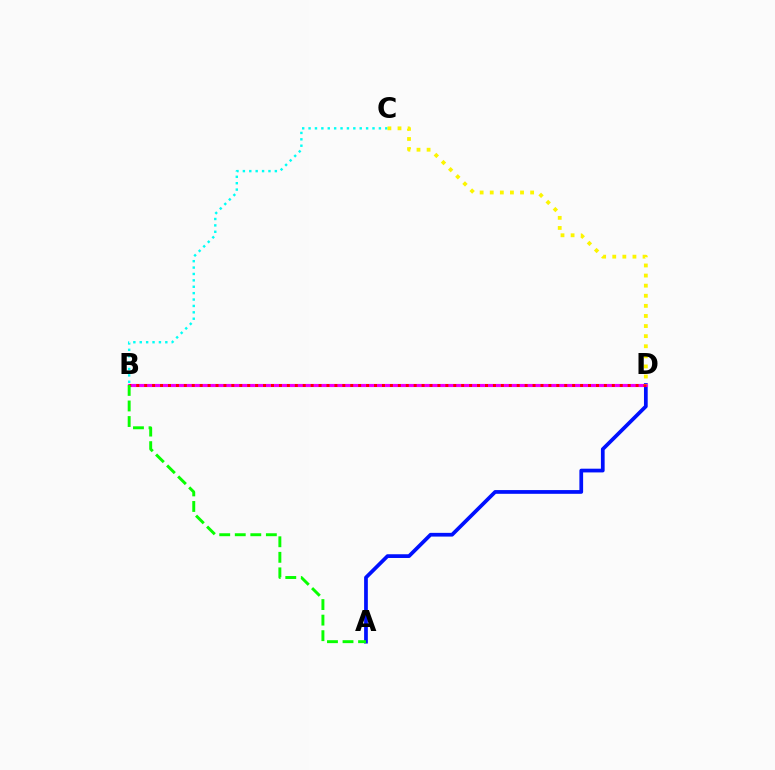{('B', 'C'): [{'color': '#00fff6', 'line_style': 'dotted', 'thickness': 1.74}], ('A', 'D'): [{'color': '#0010ff', 'line_style': 'solid', 'thickness': 2.68}], ('B', 'D'): [{'color': '#ee00ff', 'line_style': 'solid', 'thickness': 2.26}, {'color': '#ff0000', 'line_style': 'dotted', 'thickness': 2.15}], ('C', 'D'): [{'color': '#fcf500', 'line_style': 'dotted', 'thickness': 2.74}], ('A', 'B'): [{'color': '#08ff00', 'line_style': 'dashed', 'thickness': 2.11}]}